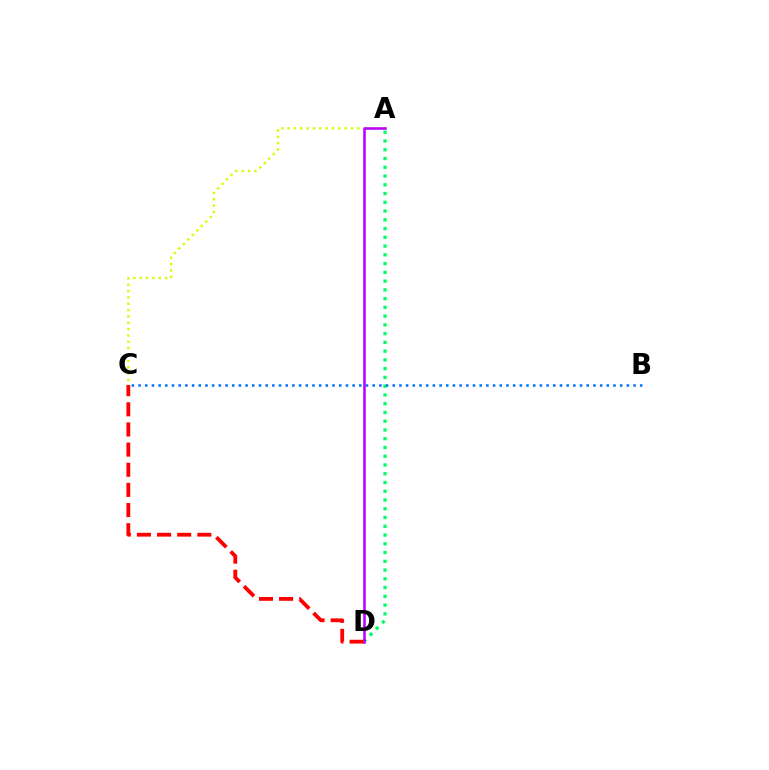{('A', 'C'): [{'color': '#d1ff00', 'line_style': 'dotted', 'thickness': 1.72}], ('A', 'D'): [{'color': '#00ff5c', 'line_style': 'dotted', 'thickness': 2.38}, {'color': '#b900ff', 'line_style': 'solid', 'thickness': 1.84}], ('B', 'C'): [{'color': '#0074ff', 'line_style': 'dotted', 'thickness': 1.82}], ('C', 'D'): [{'color': '#ff0000', 'line_style': 'dashed', 'thickness': 2.74}]}